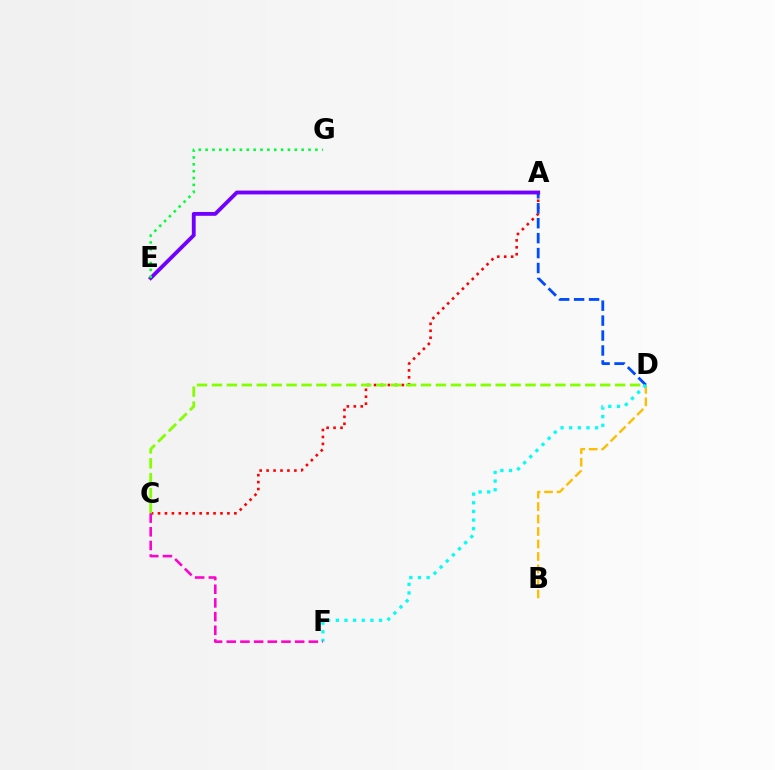{('A', 'C'): [{'color': '#ff0000', 'line_style': 'dotted', 'thickness': 1.89}], ('C', 'D'): [{'color': '#84ff00', 'line_style': 'dashed', 'thickness': 2.03}], ('B', 'D'): [{'color': '#ffbd00', 'line_style': 'dashed', 'thickness': 1.69}], ('A', 'D'): [{'color': '#004bff', 'line_style': 'dashed', 'thickness': 2.03}], ('A', 'E'): [{'color': '#7200ff', 'line_style': 'solid', 'thickness': 2.76}], ('D', 'F'): [{'color': '#00fff6', 'line_style': 'dotted', 'thickness': 2.35}], ('C', 'F'): [{'color': '#ff00cf', 'line_style': 'dashed', 'thickness': 1.86}], ('E', 'G'): [{'color': '#00ff39', 'line_style': 'dotted', 'thickness': 1.86}]}